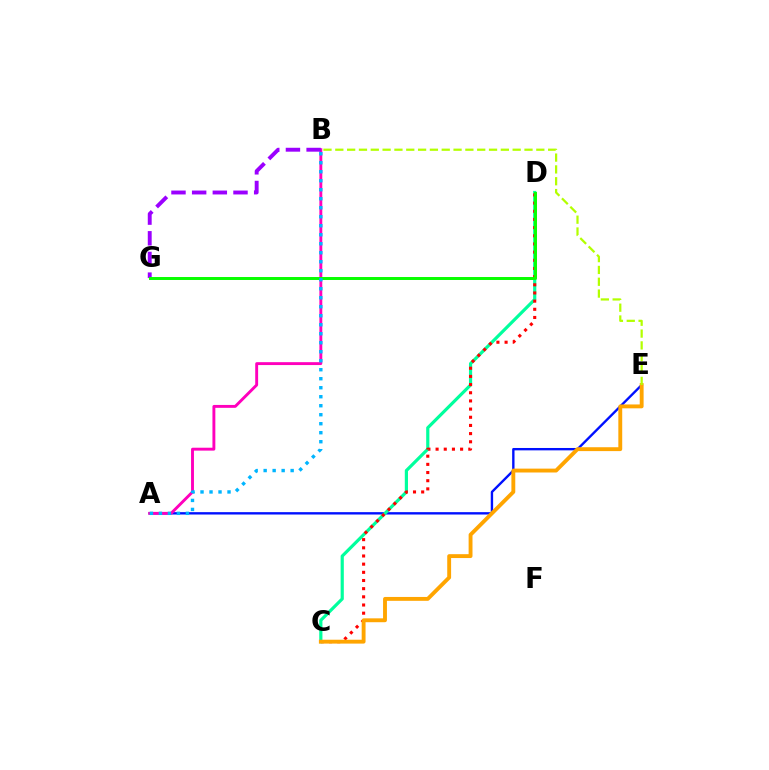{('A', 'E'): [{'color': '#0010ff', 'line_style': 'solid', 'thickness': 1.71}], ('A', 'B'): [{'color': '#ff00bd', 'line_style': 'solid', 'thickness': 2.09}, {'color': '#00b5ff', 'line_style': 'dotted', 'thickness': 2.45}], ('C', 'D'): [{'color': '#00ff9d', 'line_style': 'solid', 'thickness': 2.29}, {'color': '#ff0000', 'line_style': 'dotted', 'thickness': 2.22}], ('B', 'G'): [{'color': '#9b00ff', 'line_style': 'dashed', 'thickness': 2.81}], ('D', 'G'): [{'color': '#08ff00', 'line_style': 'solid', 'thickness': 2.14}], ('C', 'E'): [{'color': '#ffa500', 'line_style': 'solid', 'thickness': 2.79}], ('B', 'E'): [{'color': '#b3ff00', 'line_style': 'dashed', 'thickness': 1.61}]}